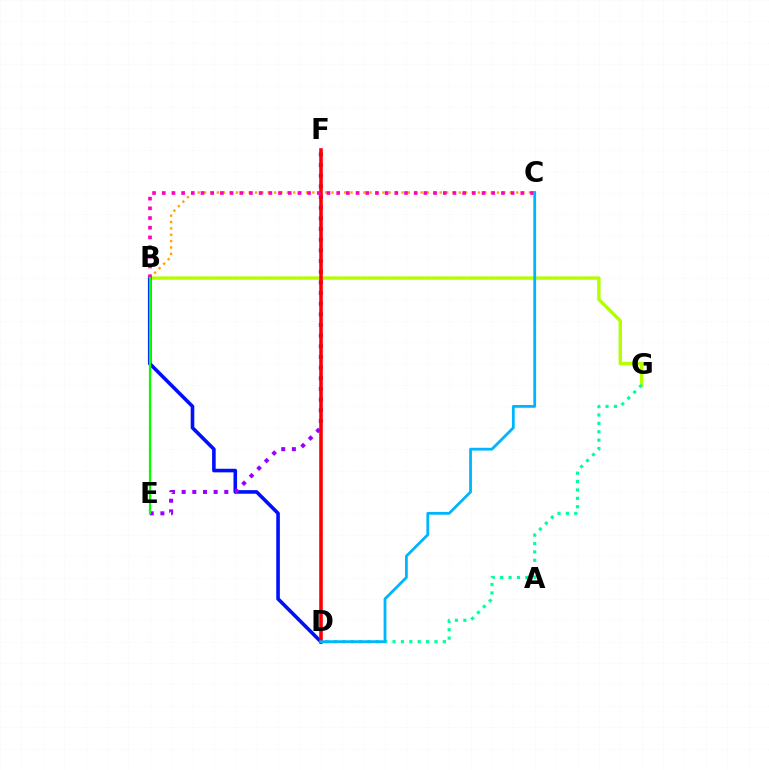{('B', 'G'): [{'color': '#b3ff00', 'line_style': 'solid', 'thickness': 2.44}], ('B', 'C'): [{'color': '#ffa500', 'line_style': 'dotted', 'thickness': 1.73}, {'color': '#ff00bd', 'line_style': 'dotted', 'thickness': 2.63}], ('B', 'D'): [{'color': '#0010ff', 'line_style': 'solid', 'thickness': 2.59}], ('D', 'G'): [{'color': '#00ff9d', 'line_style': 'dotted', 'thickness': 2.28}], ('E', 'F'): [{'color': '#9b00ff', 'line_style': 'dotted', 'thickness': 2.9}], ('D', 'F'): [{'color': '#ff0000', 'line_style': 'solid', 'thickness': 2.58}], ('C', 'D'): [{'color': '#00b5ff', 'line_style': 'solid', 'thickness': 2.01}], ('B', 'E'): [{'color': '#08ff00', 'line_style': 'solid', 'thickness': 1.63}]}